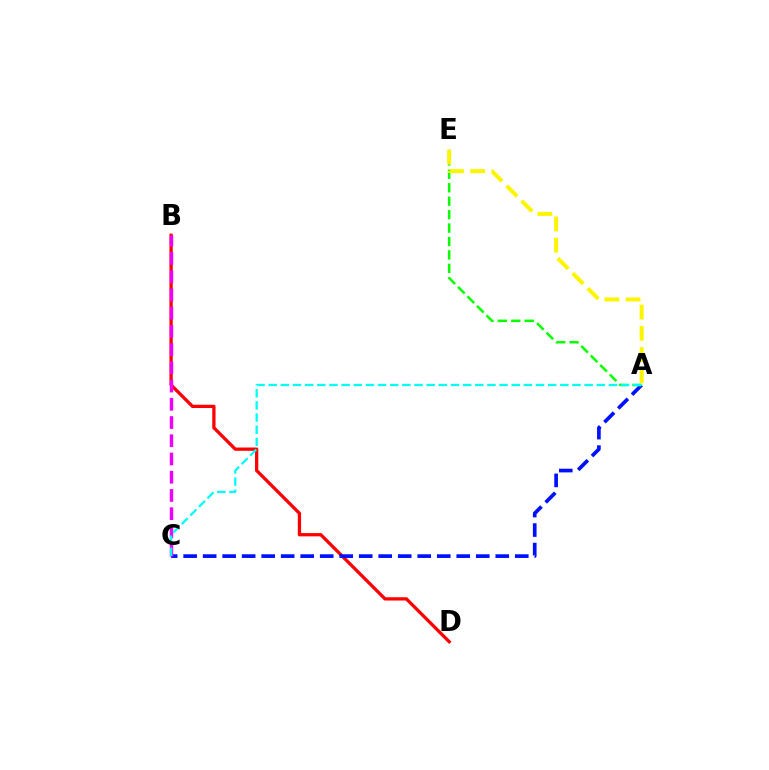{('B', 'D'): [{'color': '#ff0000', 'line_style': 'solid', 'thickness': 2.37}], ('A', 'C'): [{'color': '#0010ff', 'line_style': 'dashed', 'thickness': 2.65}, {'color': '#00fff6', 'line_style': 'dashed', 'thickness': 1.65}], ('A', 'E'): [{'color': '#08ff00', 'line_style': 'dashed', 'thickness': 1.82}, {'color': '#fcf500', 'line_style': 'dashed', 'thickness': 2.89}], ('B', 'C'): [{'color': '#ee00ff', 'line_style': 'dashed', 'thickness': 2.48}]}